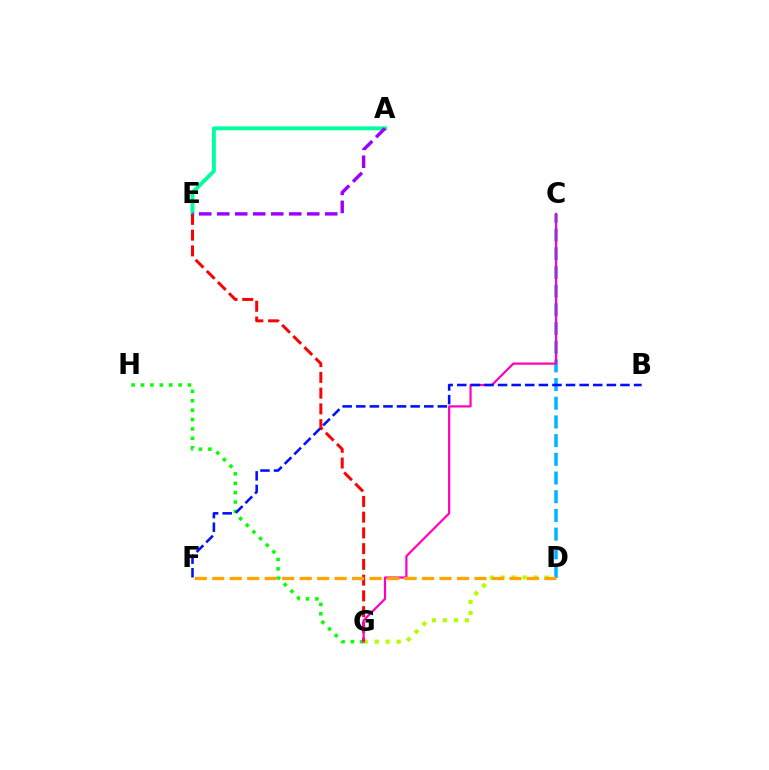{('D', 'G'): [{'color': '#b3ff00', 'line_style': 'dotted', 'thickness': 2.99}], ('A', 'E'): [{'color': '#00ff9d', 'line_style': 'solid', 'thickness': 2.81}, {'color': '#9b00ff', 'line_style': 'dashed', 'thickness': 2.45}], ('C', 'D'): [{'color': '#00b5ff', 'line_style': 'dashed', 'thickness': 2.54}], ('G', 'H'): [{'color': '#08ff00', 'line_style': 'dotted', 'thickness': 2.55}], ('E', 'G'): [{'color': '#ff0000', 'line_style': 'dashed', 'thickness': 2.14}], ('C', 'G'): [{'color': '#ff00bd', 'line_style': 'solid', 'thickness': 1.59}], ('D', 'F'): [{'color': '#ffa500', 'line_style': 'dashed', 'thickness': 2.37}], ('B', 'F'): [{'color': '#0010ff', 'line_style': 'dashed', 'thickness': 1.85}]}